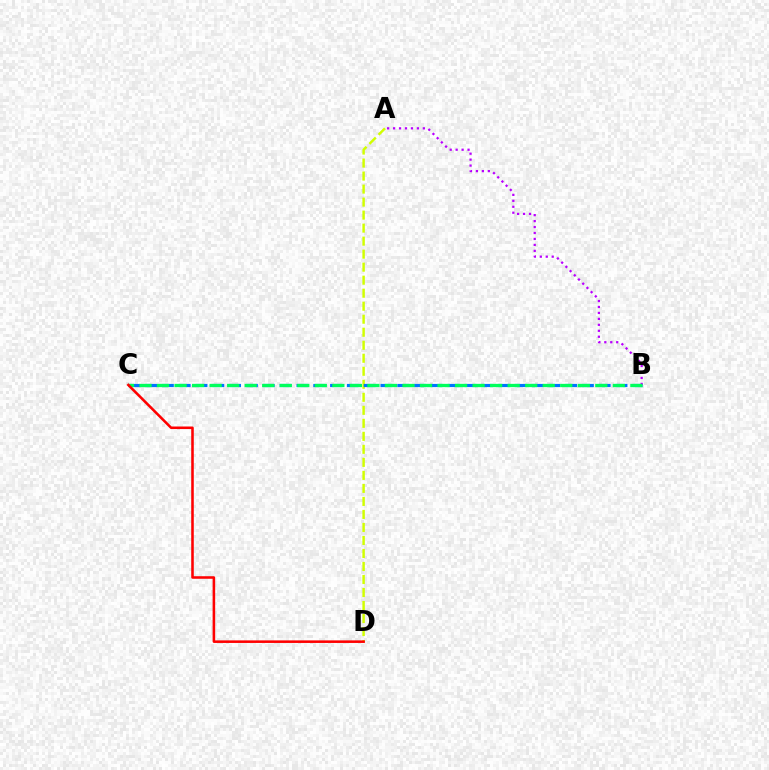{('A', 'D'): [{'color': '#d1ff00', 'line_style': 'dashed', 'thickness': 1.77}], ('B', 'C'): [{'color': '#0074ff', 'line_style': 'dashed', 'thickness': 2.28}, {'color': '#00ff5c', 'line_style': 'dashed', 'thickness': 2.38}], ('A', 'B'): [{'color': '#b900ff', 'line_style': 'dotted', 'thickness': 1.62}], ('C', 'D'): [{'color': '#ff0000', 'line_style': 'solid', 'thickness': 1.84}]}